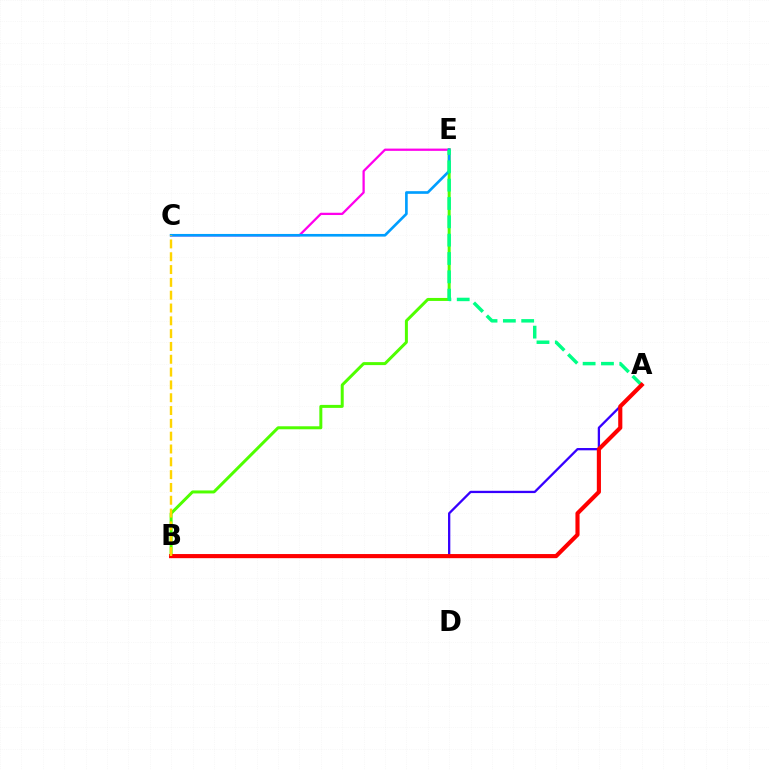{('C', 'E'): [{'color': '#ff00ed', 'line_style': 'solid', 'thickness': 1.63}, {'color': '#009eff', 'line_style': 'solid', 'thickness': 1.91}], ('A', 'B'): [{'color': '#3700ff', 'line_style': 'solid', 'thickness': 1.65}, {'color': '#ff0000', 'line_style': 'solid', 'thickness': 2.97}], ('B', 'E'): [{'color': '#4fff00', 'line_style': 'solid', 'thickness': 2.15}], ('A', 'E'): [{'color': '#00ff86', 'line_style': 'dashed', 'thickness': 2.49}], ('B', 'C'): [{'color': '#ffd500', 'line_style': 'dashed', 'thickness': 1.74}]}